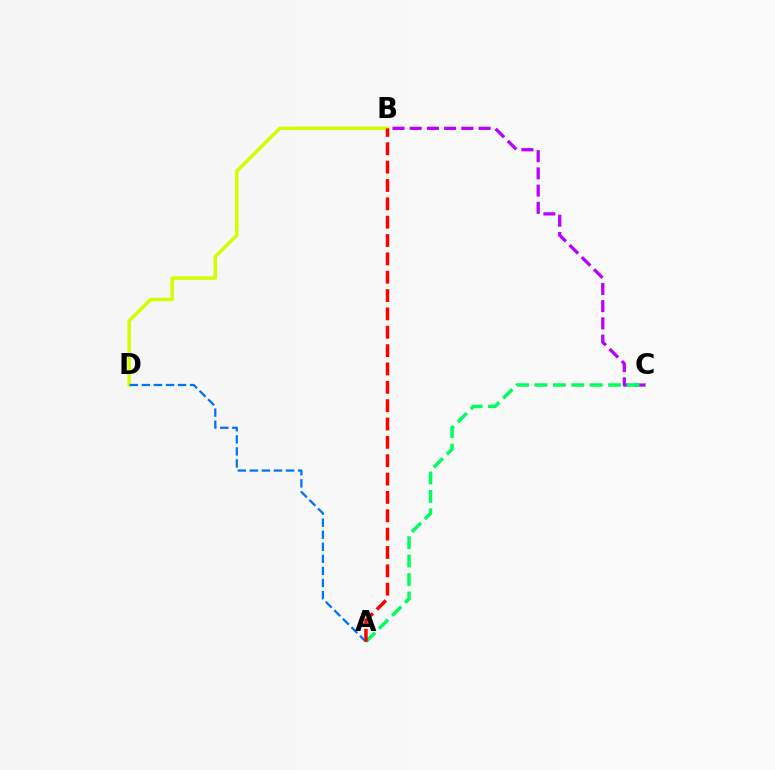{('B', 'D'): [{'color': '#d1ff00', 'line_style': 'solid', 'thickness': 2.53}], ('B', 'C'): [{'color': '#b900ff', 'line_style': 'dashed', 'thickness': 2.34}], ('A', 'D'): [{'color': '#0074ff', 'line_style': 'dashed', 'thickness': 1.64}], ('A', 'C'): [{'color': '#00ff5c', 'line_style': 'dashed', 'thickness': 2.5}], ('A', 'B'): [{'color': '#ff0000', 'line_style': 'dashed', 'thickness': 2.49}]}